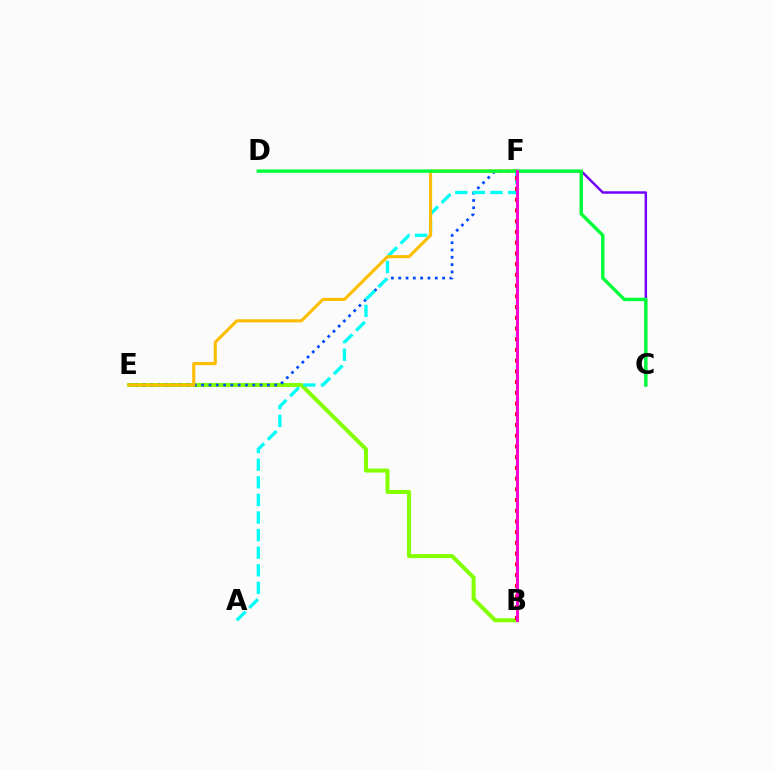{('B', 'E'): [{'color': '#84ff00', 'line_style': 'solid', 'thickness': 2.9}], ('C', 'F'): [{'color': '#7200ff', 'line_style': 'solid', 'thickness': 1.77}], ('E', 'F'): [{'color': '#004bff', 'line_style': 'dotted', 'thickness': 1.99}, {'color': '#ffbd00', 'line_style': 'solid', 'thickness': 2.23}], ('A', 'F'): [{'color': '#00fff6', 'line_style': 'dashed', 'thickness': 2.39}], ('B', 'F'): [{'color': '#ff0000', 'line_style': 'dotted', 'thickness': 2.91}, {'color': '#ff00cf', 'line_style': 'solid', 'thickness': 2.14}], ('C', 'D'): [{'color': '#00ff39', 'line_style': 'solid', 'thickness': 2.45}]}